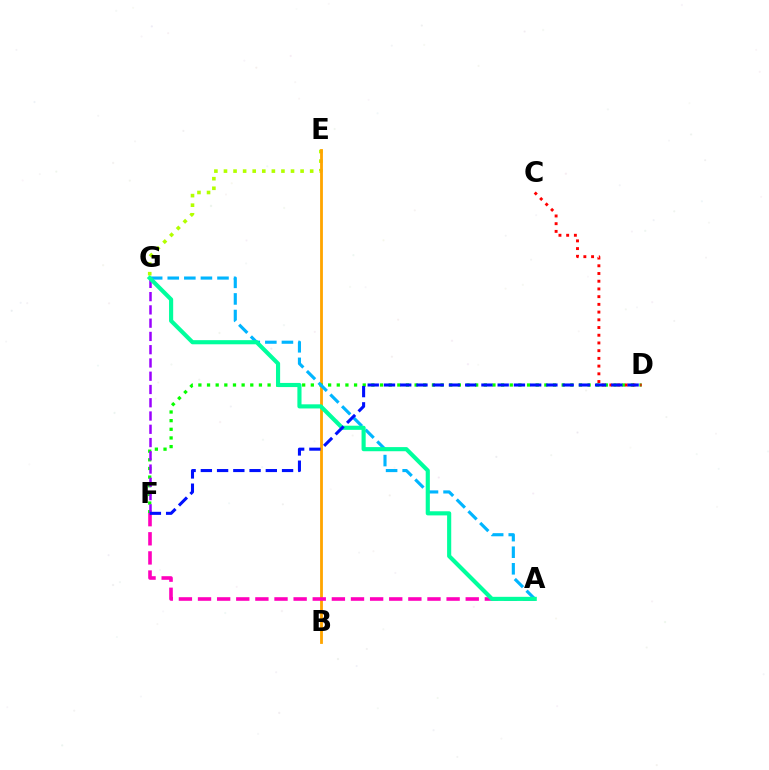{('E', 'G'): [{'color': '#b3ff00', 'line_style': 'dotted', 'thickness': 2.6}], ('B', 'E'): [{'color': '#ffa500', 'line_style': 'solid', 'thickness': 2.02}], ('D', 'F'): [{'color': '#08ff00', 'line_style': 'dotted', 'thickness': 2.35}, {'color': '#0010ff', 'line_style': 'dashed', 'thickness': 2.21}], ('C', 'D'): [{'color': '#ff0000', 'line_style': 'dotted', 'thickness': 2.1}], ('F', 'G'): [{'color': '#9b00ff', 'line_style': 'dashed', 'thickness': 1.8}], ('A', 'F'): [{'color': '#ff00bd', 'line_style': 'dashed', 'thickness': 2.6}], ('A', 'G'): [{'color': '#00b5ff', 'line_style': 'dashed', 'thickness': 2.25}, {'color': '#00ff9d', 'line_style': 'solid', 'thickness': 2.97}]}